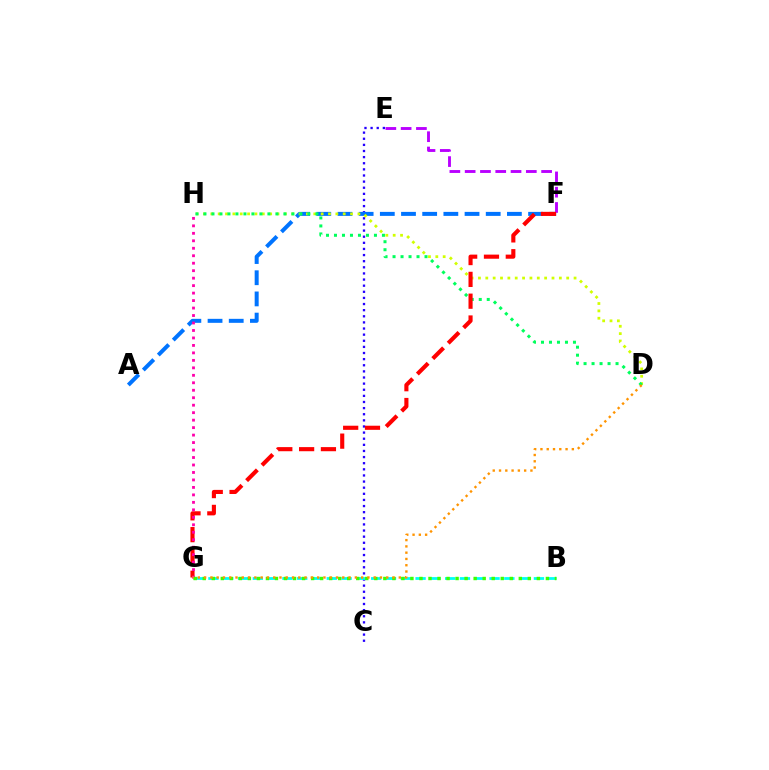{('C', 'E'): [{'color': '#2500ff', 'line_style': 'dotted', 'thickness': 1.66}], ('A', 'F'): [{'color': '#0074ff', 'line_style': 'dashed', 'thickness': 2.88}], ('D', 'H'): [{'color': '#d1ff00', 'line_style': 'dotted', 'thickness': 2.0}, {'color': '#00ff5c', 'line_style': 'dotted', 'thickness': 2.17}], ('E', 'F'): [{'color': '#b900ff', 'line_style': 'dashed', 'thickness': 2.08}], ('B', 'G'): [{'color': '#00fff6', 'line_style': 'dashed', 'thickness': 2.01}, {'color': '#3dff00', 'line_style': 'dotted', 'thickness': 2.45}], ('F', 'G'): [{'color': '#ff0000', 'line_style': 'dashed', 'thickness': 2.96}], ('G', 'H'): [{'color': '#ff00ac', 'line_style': 'dotted', 'thickness': 2.03}], ('D', 'G'): [{'color': '#ff9400', 'line_style': 'dotted', 'thickness': 1.71}]}